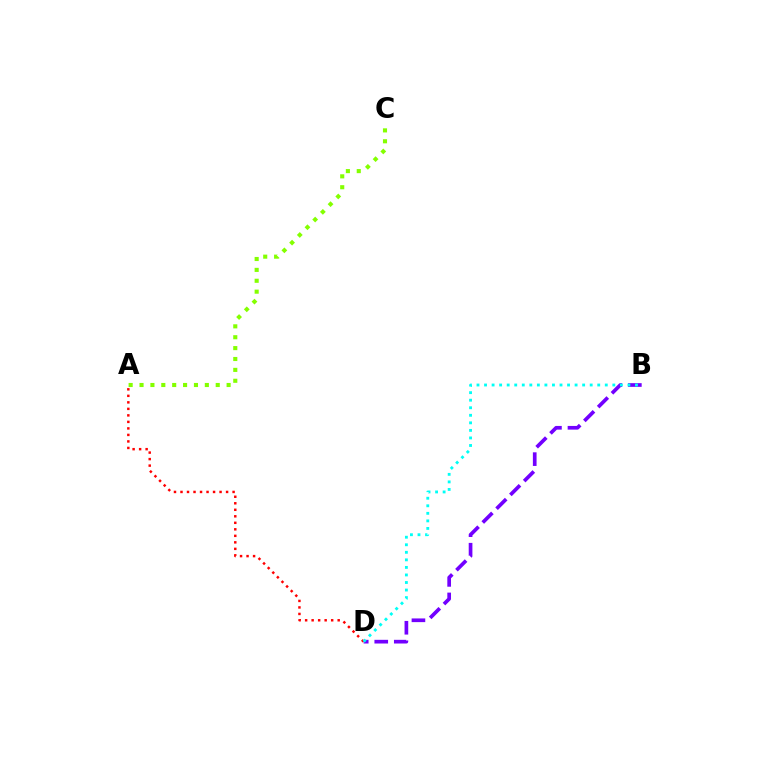{('B', 'D'): [{'color': '#7200ff', 'line_style': 'dashed', 'thickness': 2.65}, {'color': '#00fff6', 'line_style': 'dotted', 'thickness': 2.05}], ('A', 'D'): [{'color': '#ff0000', 'line_style': 'dotted', 'thickness': 1.77}], ('A', 'C'): [{'color': '#84ff00', 'line_style': 'dotted', 'thickness': 2.96}]}